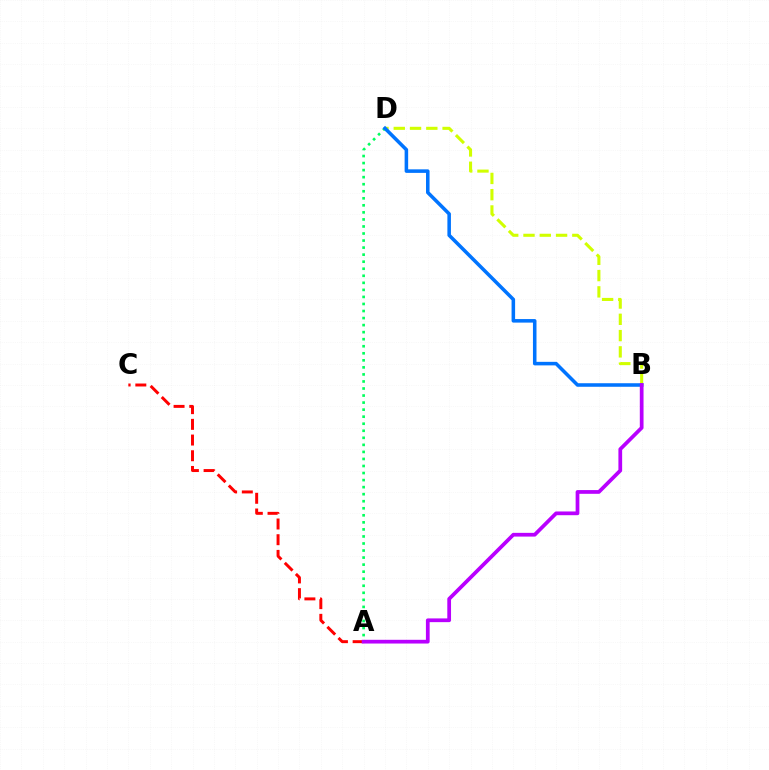{('A', 'D'): [{'color': '#00ff5c', 'line_style': 'dotted', 'thickness': 1.91}], ('B', 'D'): [{'color': '#d1ff00', 'line_style': 'dashed', 'thickness': 2.21}, {'color': '#0074ff', 'line_style': 'solid', 'thickness': 2.55}], ('A', 'C'): [{'color': '#ff0000', 'line_style': 'dashed', 'thickness': 2.13}], ('A', 'B'): [{'color': '#b900ff', 'line_style': 'solid', 'thickness': 2.69}]}